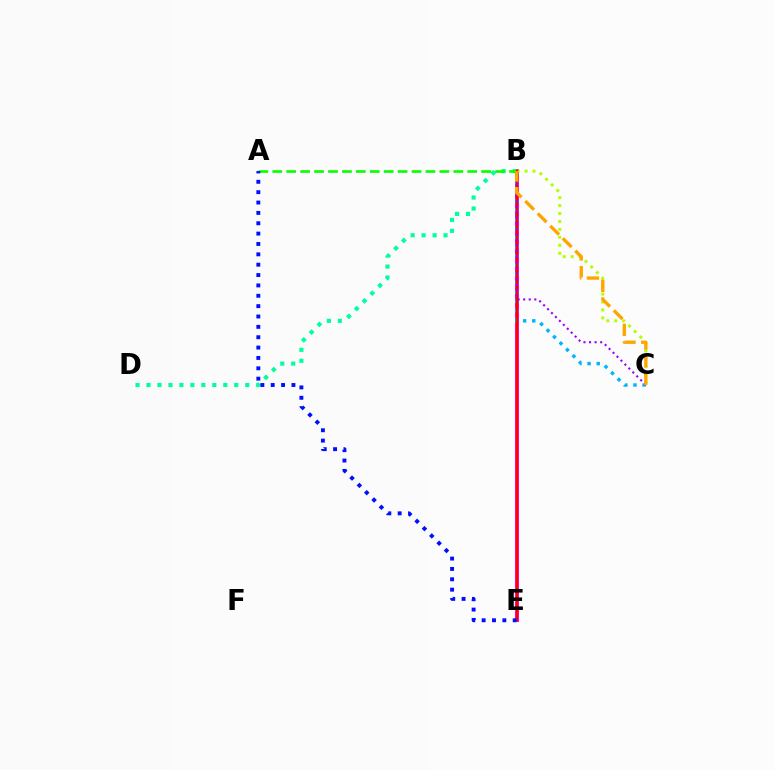{('B', 'E'): [{'color': '#ff00bd', 'line_style': 'solid', 'thickness': 2.82}, {'color': '#ff0000', 'line_style': 'solid', 'thickness': 1.68}], ('B', 'C'): [{'color': '#00b5ff', 'line_style': 'dotted', 'thickness': 2.48}, {'color': '#b3ff00', 'line_style': 'dotted', 'thickness': 2.16}, {'color': '#9b00ff', 'line_style': 'dotted', 'thickness': 1.51}, {'color': '#ffa500', 'line_style': 'dashed', 'thickness': 2.4}], ('B', 'D'): [{'color': '#00ff9d', 'line_style': 'dotted', 'thickness': 2.98}], ('A', 'B'): [{'color': '#08ff00', 'line_style': 'dashed', 'thickness': 1.89}], ('A', 'E'): [{'color': '#0010ff', 'line_style': 'dotted', 'thickness': 2.81}]}